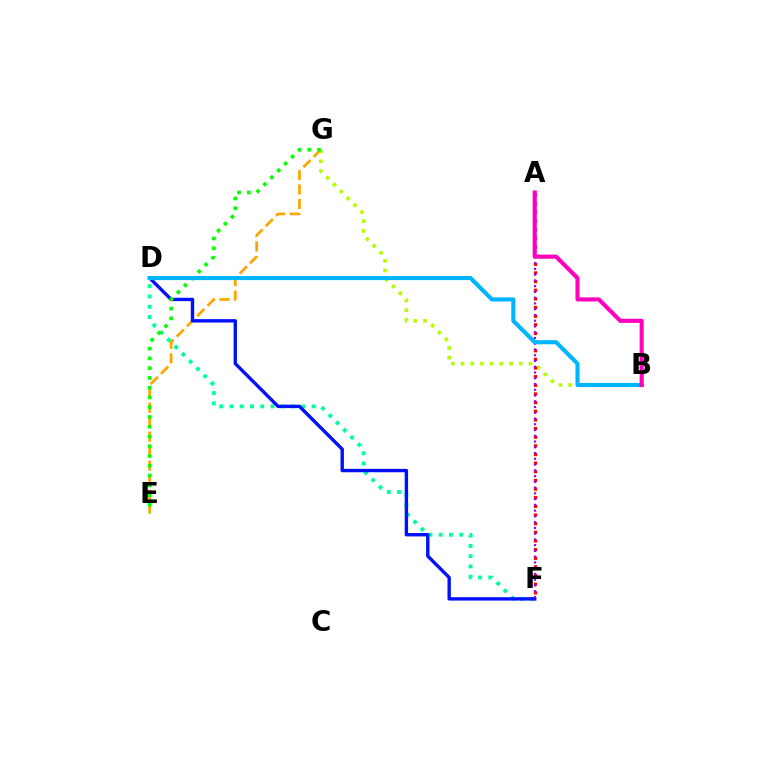{('E', 'G'): [{'color': '#ffa500', 'line_style': 'dashed', 'thickness': 1.97}, {'color': '#08ff00', 'line_style': 'dotted', 'thickness': 2.65}], ('D', 'F'): [{'color': '#00ff9d', 'line_style': 'dotted', 'thickness': 2.79}, {'color': '#0010ff', 'line_style': 'solid', 'thickness': 2.44}], ('B', 'G'): [{'color': '#b3ff00', 'line_style': 'dotted', 'thickness': 2.64}], ('A', 'F'): [{'color': '#ff0000', 'line_style': 'dotted', 'thickness': 2.35}, {'color': '#9b00ff', 'line_style': 'dotted', 'thickness': 1.56}], ('B', 'D'): [{'color': '#00b5ff', 'line_style': 'solid', 'thickness': 2.97}], ('A', 'B'): [{'color': '#ff00bd', 'line_style': 'solid', 'thickness': 2.95}]}